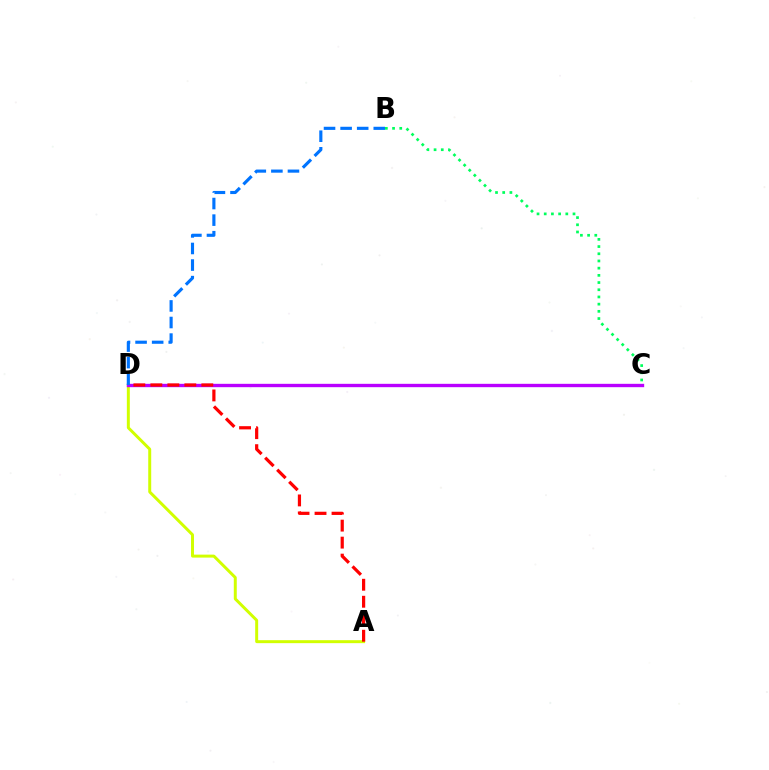{('A', 'D'): [{'color': '#d1ff00', 'line_style': 'solid', 'thickness': 2.14}, {'color': '#ff0000', 'line_style': 'dashed', 'thickness': 2.31}], ('C', 'D'): [{'color': '#b900ff', 'line_style': 'solid', 'thickness': 2.42}], ('B', 'C'): [{'color': '#00ff5c', 'line_style': 'dotted', 'thickness': 1.96}], ('B', 'D'): [{'color': '#0074ff', 'line_style': 'dashed', 'thickness': 2.25}]}